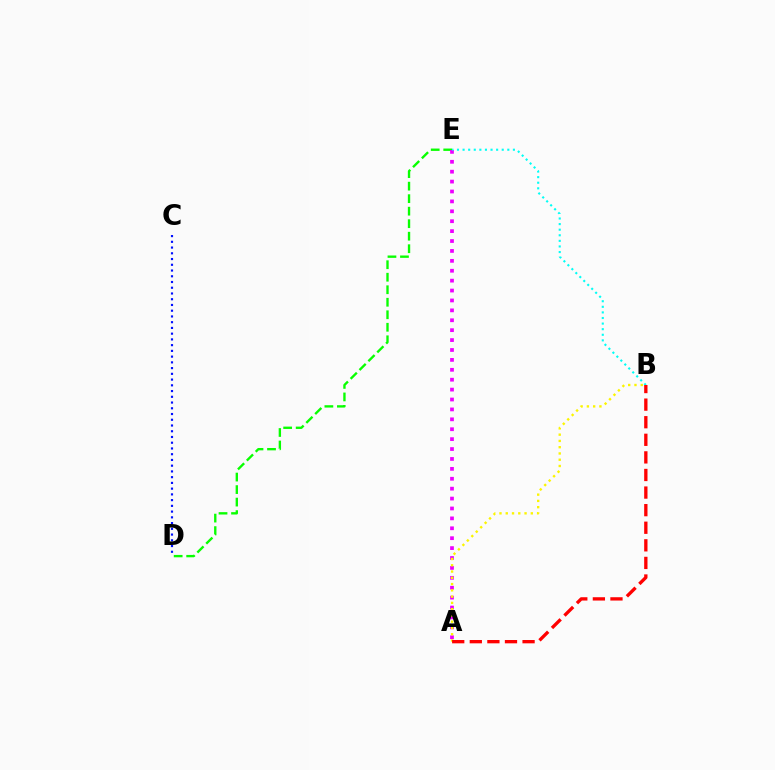{('D', 'E'): [{'color': '#08ff00', 'line_style': 'dashed', 'thickness': 1.7}], ('A', 'E'): [{'color': '#ee00ff', 'line_style': 'dotted', 'thickness': 2.69}], ('B', 'E'): [{'color': '#00fff6', 'line_style': 'dotted', 'thickness': 1.52}], ('A', 'B'): [{'color': '#fcf500', 'line_style': 'dotted', 'thickness': 1.7}, {'color': '#ff0000', 'line_style': 'dashed', 'thickness': 2.39}], ('C', 'D'): [{'color': '#0010ff', 'line_style': 'dotted', 'thickness': 1.56}]}